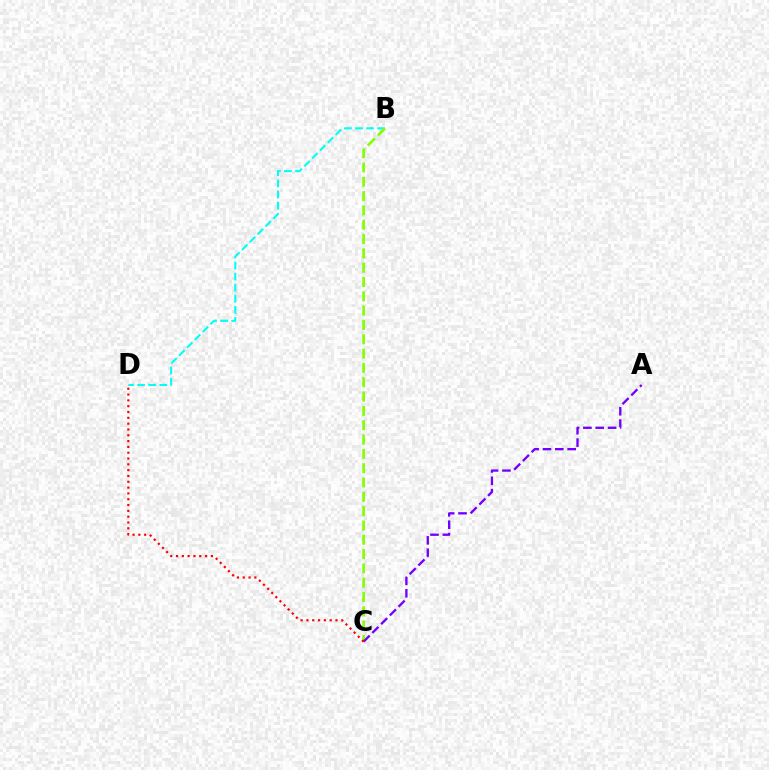{('B', 'D'): [{'color': '#00fff6', 'line_style': 'dashed', 'thickness': 1.51}], ('B', 'C'): [{'color': '#84ff00', 'line_style': 'dashed', 'thickness': 1.95}], ('A', 'C'): [{'color': '#7200ff', 'line_style': 'dashed', 'thickness': 1.68}], ('C', 'D'): [{'color': '#ff0000', 'line_style': 'dotted', 'thickness': 1.58}]}